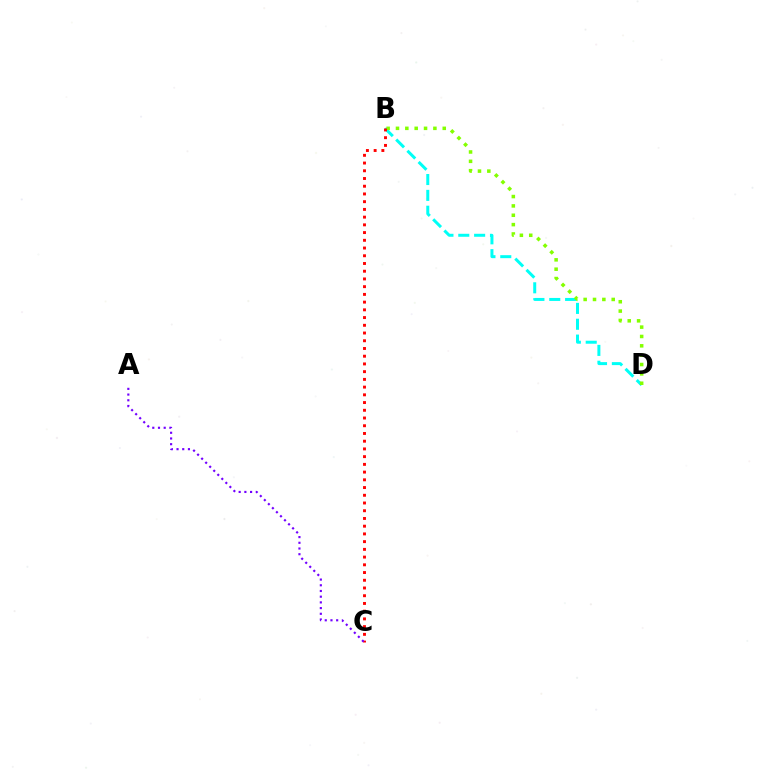{('B', 'D'): [{'color': '#00fff6', 'line_style': 'dashed', 'thickness': 2.15}, {'color': '#84ff00', 'line_style': 'dotted', 'thickness': 2.54}], ('B', 'C'): [{'color': '#ff0000', 'line_style': 'dotted', 'thickness': 2.1}], ('A', 'C'): [{'color': '#7200ff', 'line_style': 'dotted', 'thickness': 1.55}]}